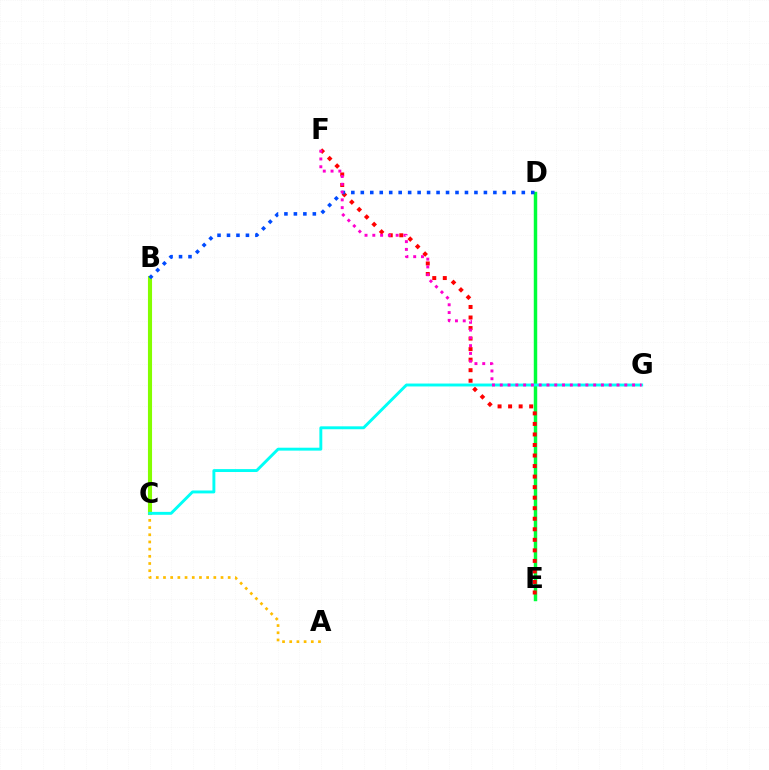{('A', 'C'): [{'color': '#ffbd00', 'line_style': 'dotted', 'thickness': 1.95}], ('B', 'C'): [{'color': '#7200ff', 'line_style': 'dotted', 'thickness': 1.84}, {'color': '#84ff00', 'line_style': 'solid', 'thickness': 2.96}], ('D', 'E'): [{'color': '#00ff39', 'line_style': 'solid', 'thickness': 2.49}], ('E', 'F'): [{'color': '#ff0000', 'line_style': 'dotted', 'thickness': 2.86}], ('C', 'G'): [{'color': '#00fff6', 'line_style': 'solid', 'thickness': 2.1}], ('B', 'D'): [{'color': '#004bff', 'line_style': 'dotted', 'thickness': 2.57}], ('F', 'G'): [{'color': '#ff00cf', 'line_style': 'dotted', 'thickness': 2.11}]}